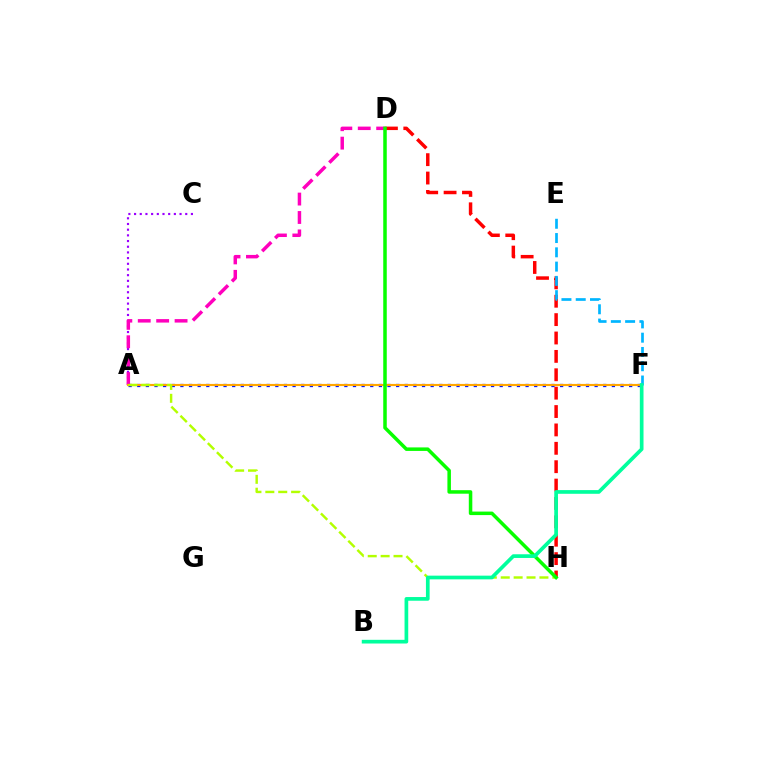{('A', 'C'): [{'color': '#9b00ff', 'line_style': 'dotted', 'thickness': 1.54}], ('A', 'D'): [{'color': '#ff00bd', 'line_style': 'dashed', 'thickness': 2.5}], ('A', 'F'): [{'color': '#0010ff', 'line_style': 'dotted', 'thickness': 2.34}, {'color': '#ffa500', 'line_style': 'solid', 'thickness': 1.54}], ('D', 'H'): [{'color': '#ff0000', 'line_style': 'dashed', 'thickness': 2.5}, {'color': '#08ff00', 'line_style': 'solid', 'thickness': 2.53}], ('A', 'H'): [{'color': '#b3ff00', 'line_style': 'dashed', 'thickness': 1.75}], ('E', 'F'): [{'color': '#00b5ff', 'line_style': 'dashed', 'thickness': 1.94}], ('B', 'F'): [{'color': '#00ff9d', 'line_style': 'solid', 'thickness': 2.66}]}